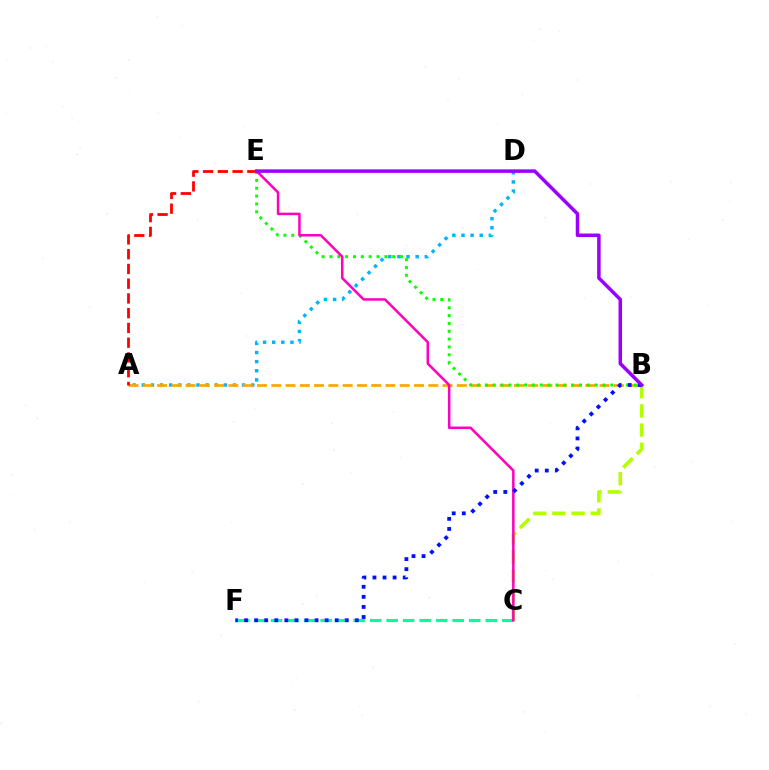{('B', 'C'): [{'color': '#b3ff00', 'line_style': 'dashed', 'thickness': 2.61}], ('A', 'D'): [{'color': '#00b5ff', 'line_style': 'dotted', 'thickness': 2.48}], ('A', 'B'): [{'color': '#ffa500', 'line_style': 'dashed', 'thickness': 1.94}], ('A', 'E'): [{'color': '#ff0000', 'line_style': 'dashed', 'thickness': 2.0}], ('B', 'E'): [{'color': '#08ff00', 'line_style': 'dotted', 'thickness': 2.13}, {'color': '#9b00ff', 'line_style': 'solid', 'thickness': 2.52}], ('C', 'F'): [{'color': '#00ff9d', 'line_style': 'dashed', 'thickness': 2.24}], ('C', 'E'): [{'color': '#ff00bd', 'line_style': 'solid', 'thickness': 1.81}], ('B', 'F'): [{'color': '#0010ff', 'line_style': 'dotted', 'thickness': 2.74}]}